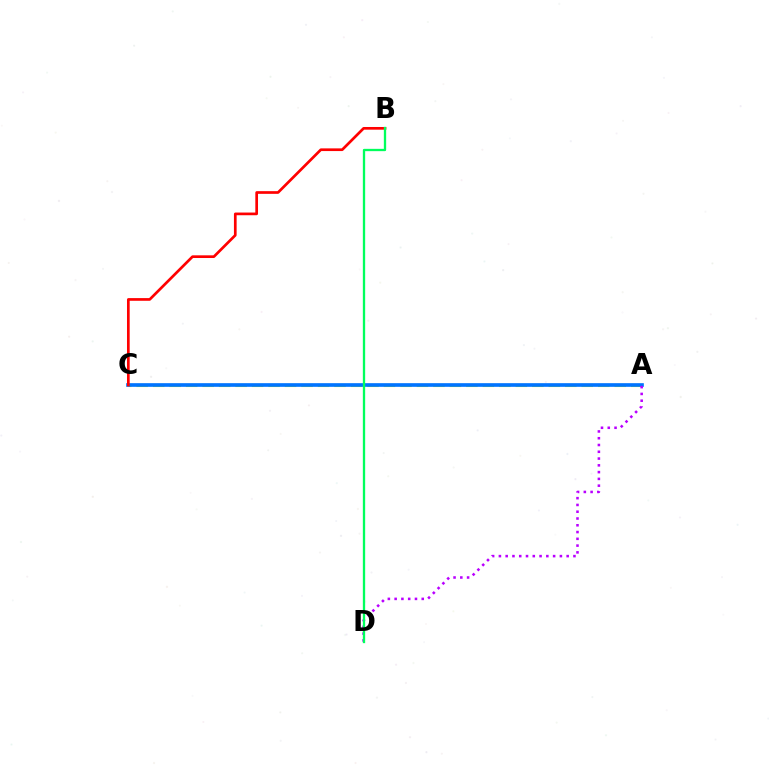{('A', 'C'): [{'color': '#d1ff00', 'line_style': 'dashed', 'thickness': 2.24}, {'color': '#0074ff', 'line_style': 'solid', 'thickness': 2.63}], ('A', 'D'): [{'color': '#b900ff', 'line_style': 'dotted', 'thickness': 1.84}], ('B', 'C'): [{'color': '#ff0000', 'line_style': 'solid', 'thickness': 1.94}], ('B', 'D'): [{'color': '#00ff5c', 'line_style': 'solid', 'thickness': 1.66}]}